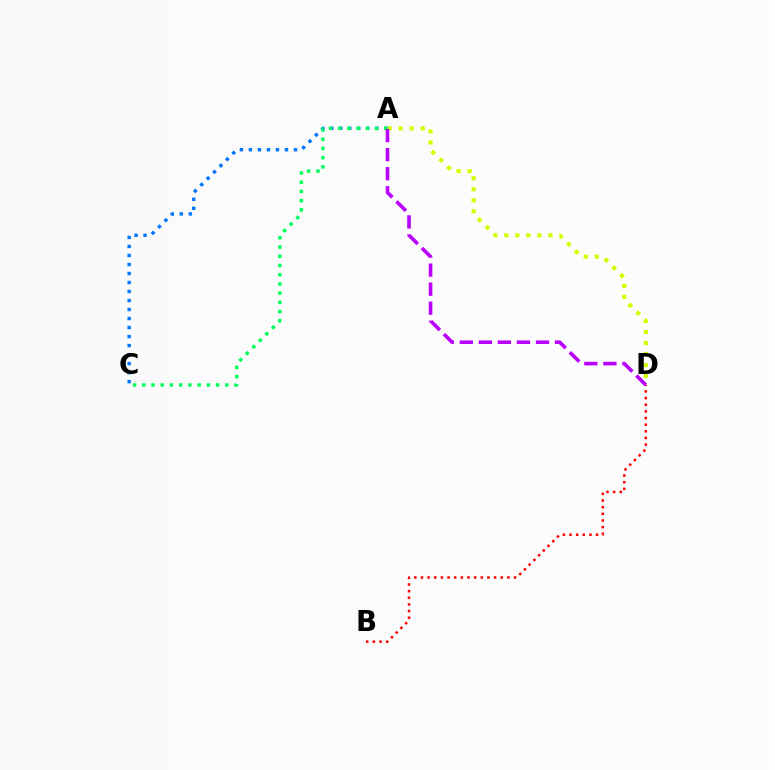{('A', 'D'): [{'color': '#d1ff00', 'line_style': 'dotted', 'thickness': 3.0}, {'color': '#b900ff', 'line_style': 'dashed', 'thickness': 2.59}], ('A', 'C'): [{'color': '#0074ff', 'line_style': 'dotted', 'thickness': 2.45}, {'color': '#00ff5c', 'line_style': 'dotted', 'thickness': 2.5}], ('B', 'D'): [{'color': '#ff0000', 'line_style': 'dotted', 'thickness': 1.81}]}